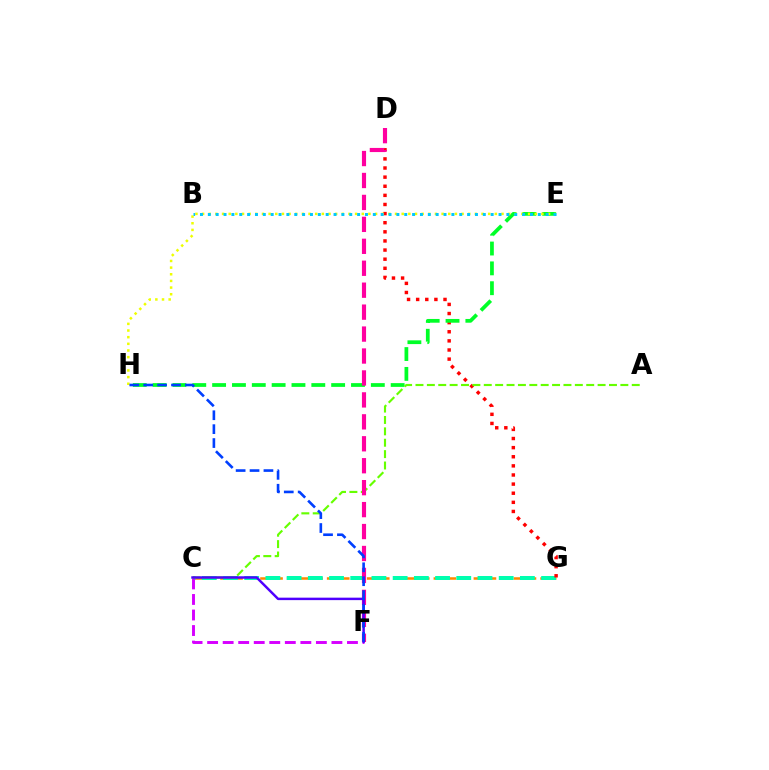{('C', 'G'): [{'color': '#ff8800', 'line_style': 'dashed', 'thickness': 1.81}, {'color': '#00ffaf', 'line_style': 'dashed', 'thickness': 2.88}], ('D', 'G'): [{'color': '#ff0000', 'line_style': 'dotted', 'thickness': 2.48}], ('E', 'H'): [{'color': '#00ff27', 'line_style': 'dashed', 'thickness': 2.7}, {'color': '#eeff00', 'line_style': 'dotted', 'thickness': 1.81}], ('C', 'F'): [{'color': '#d600ff', 'line_style': 'dashed', 'thickness': 2.11}, {'color': '#4f00ff', 'line_style': 'solid', 'thickness': 1.77}], ('A', 'C'): [{'color': '#66ff00', 'line_style': 'dashed', 'thickness': 1.55}], ('B', 'E'): [{'color': '#00c7ff', 'line_style': 'dotted', 'thickness': 2.13}], ('D', 'F'): [{'color': '#ff00a0', 'line_style': 'dashed', 'thickness': 2.98}], ('F', 'H'): [{'color': '#003fff', 'line_style': 'dashed', 'thickness': 1.89}]}